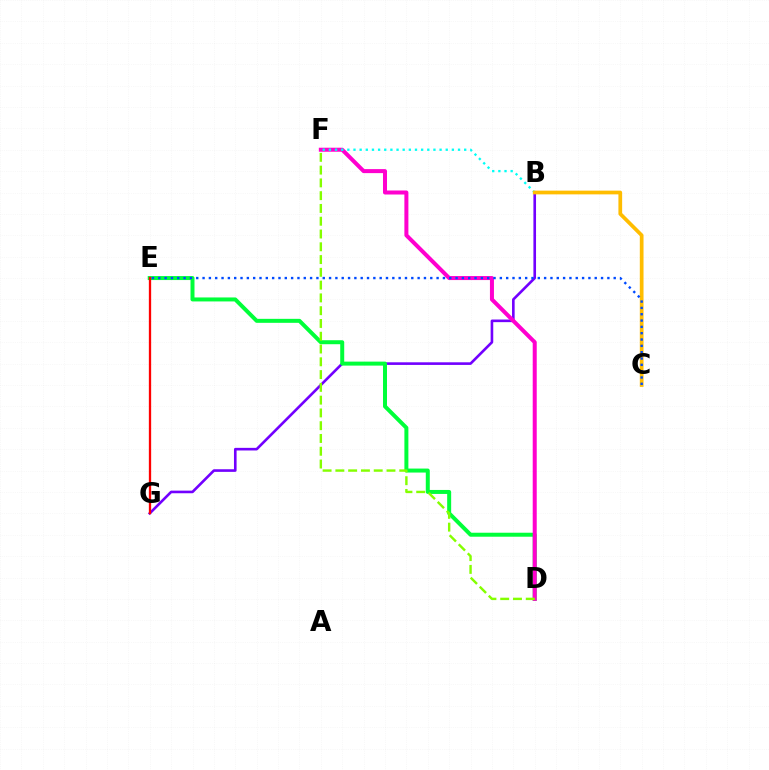{('B', 'G'): [{'color': '#7200ff', 'line_style': 'solid', 'thickness': 1.89}], ('D', 'E'): [{'color': '#00ff39', 'line_style': 'solid', 'thickness': 2.87}], ('D', 'F'): [{'color': '#ff00cf', 'line_style': 'solid', 'thickness': 2.89}, {'color': '#84ff00', 'line_style': 'dashed', 'thickness': 1.74}], ('B', 'F'): [{'color': '#00fff6', 'line_style': 'dotted', 'thickness': 1.67}], ('B', 'C'): [{'color': '#ffbd00', 'line_style': 'solid', 'thickness': 2.68}], ('C', 'E'): [{'color': '#004bff', 'line_style': 'dotted', 'thickness': 1.72}], ('E', 'G'): [{'color': '#ff0000', 'line_style': 'solid', 'thickness': 1.66}]}